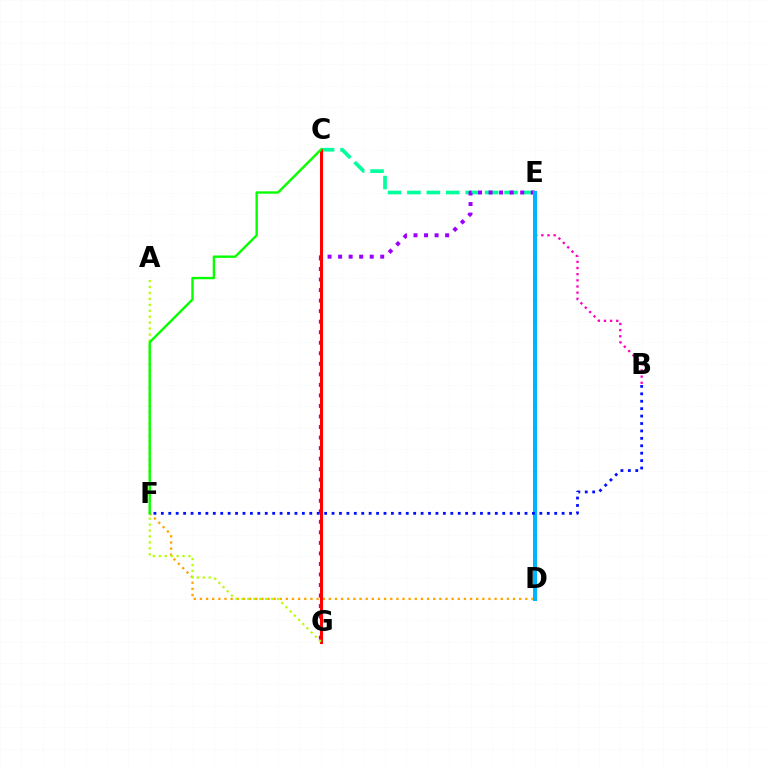{('D', 'F'): [{'color': '#ffa500', 'line_style': 'dotted', 'thickness': 1.67}], ('C', 'E'): [{'color': '#00ff9d', 'line_style': 'dashed', 'thickness': 2.64}], ('B', 'E'): [{'color': '#ff00bd', 'line_style': 'dotted', 'thickness': 1.67}], ('E', 'G'): [{'color': '#9b00ff', 'line_style': 'dotted', 'thickness': 2.86}], ('C', 'G'): [{'color': '#ff0000', 'line_style': 'solid', 'thickness': 2.18}], ('A', 'G'): [{'color': '#b3ff00', 'line_style': 'dotted', 'thickness': 1.61}], ('D', 'E'): [{'color': '#00b5ff', 'line_style': 'solid', 'thickness': 2.89}], ('C', 'F'): [{'color': '#08ff00', 'line_style': 'solid', 'thickness': 1.72}], ('B', 'F'): [{'color': '#0010ff', 'line_style': 'dotted', 'thickness': 2.02}]}